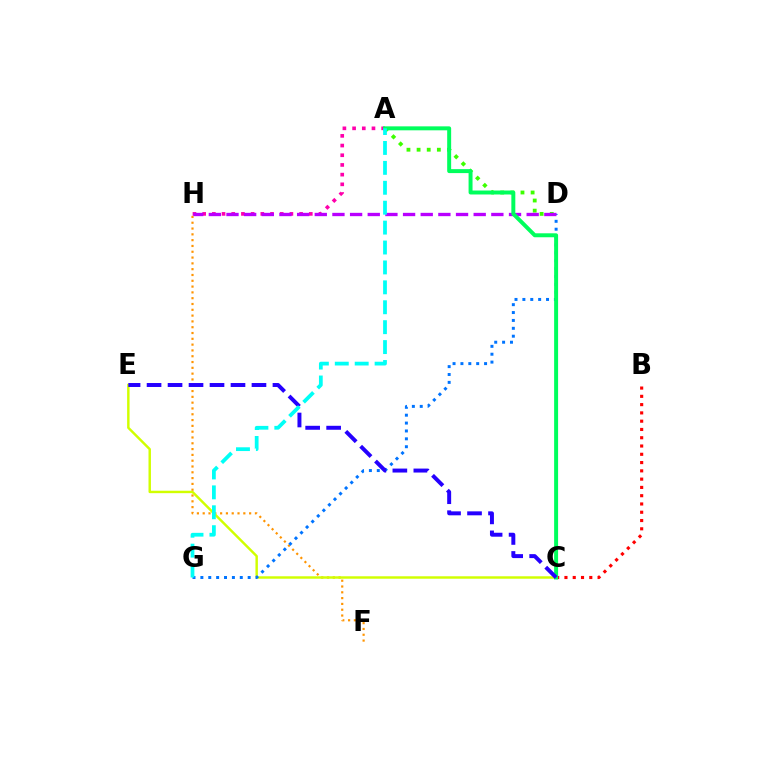{('F', 'H'): [{'color': '#ff9400', 'line_style': 'dotted', 'thickness': 1.58}], ('C', 'E'): [{'color': '#d1ff00', 'line_style': 'solid', 'thickness': 1.76}, {'color': '#2500ff', 'line_style': 'dashed', 'thickness': 2.85}], ('A', 'H'): [{'color': '#ff00ac', 'line_style': 'dotted', 'thickness': 2.63}], ('D', 'G'): [{'color': '#0074ff', 'line_style': 'dotted', 'thickness': 2.14}], ('B', 'C'): [{'color': '#ff0000', 'line_style': 'dotted', 'thickness': 2.25}], ('A', 'D'): [{'color': '#3dff00', 'line_style': 'dotted', 'thickness': 2.75}], ('D', 'H'): [{'color': '#b900ff', 'line_style': 'dashed', 'thickness': 2.4}], ('A', 'C'): [{'color': '#00ff5c', 'line_style': 'solid', 'thickness': 2.85}], ('A', 'G'): [{'color': '#00fff6', 'line_style': 'dashed', 'thickness': 2.71}]}